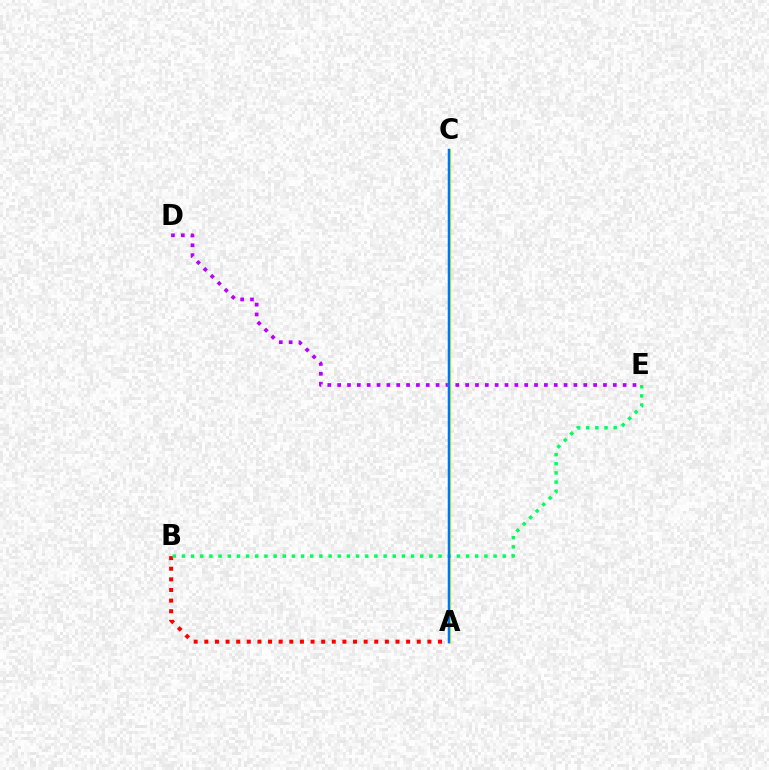{('A', 'B'): [{'color': '#ff0000', 'line_style': 'dotted', 'thickness': 2.89}], ('D', 'E'): [{'color': '#b900ff', 'line_style': 'dotted', 'thickness': 2.67}], ('A', 'C'): [{'color': '#d1ff00', 'line_style': 'solid', 'thickness': 2.39}, {'color': '#0074ff', 'line_style': 'solid', 'thickness': 1.77}], ('B', 'E'): [{'color': '#00ff5c', 'line_style': 'dotted', 'thickness': 2.49}]}